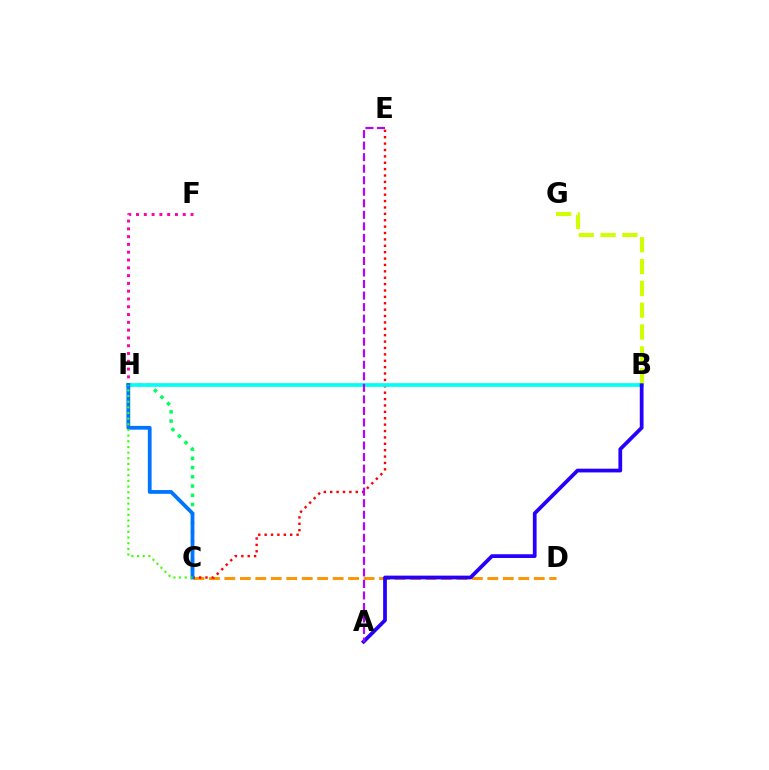{('C', 'H'): [{'color': '#00ff5c', 'line_style': 'dotted', 'thickness': 2.51}, {'color': '#0074ff', 'line_style': 'solid', 'thickness': 2.72}, {'color': '#3dff00', 'line_style': 'dotted', 'thickness': 1.54}], ('C', 'D'): [{'color': '#ff9400', 'line_style': 'dashed', 'thickness': 2.1}], ('C', 'E'): [{'color': '#ff0000', 'line_style': 'dotted', 'thickness': 1.74}], ('B', 'H'): [{'color': '#00fff6', 'line_style': 'solid', 'thickness': 2.69}], ('A', 'B'): [{'color': '#2500ff', 'line_style': 'solid', 'thickness': 2.7}], ('F', 'H'): [{'color': '#ff00ac', 'line_style': 'dotted', 'thickness': 2.12}], ('A', 'E'): [{'color': '#b900ff', 'line_style': 'dashed', 'thickness': 1.57}], ('B', 'G'): [{'color': '#d1ff00', 'line_style': 'dashed', 'thickness': 2.96}]}